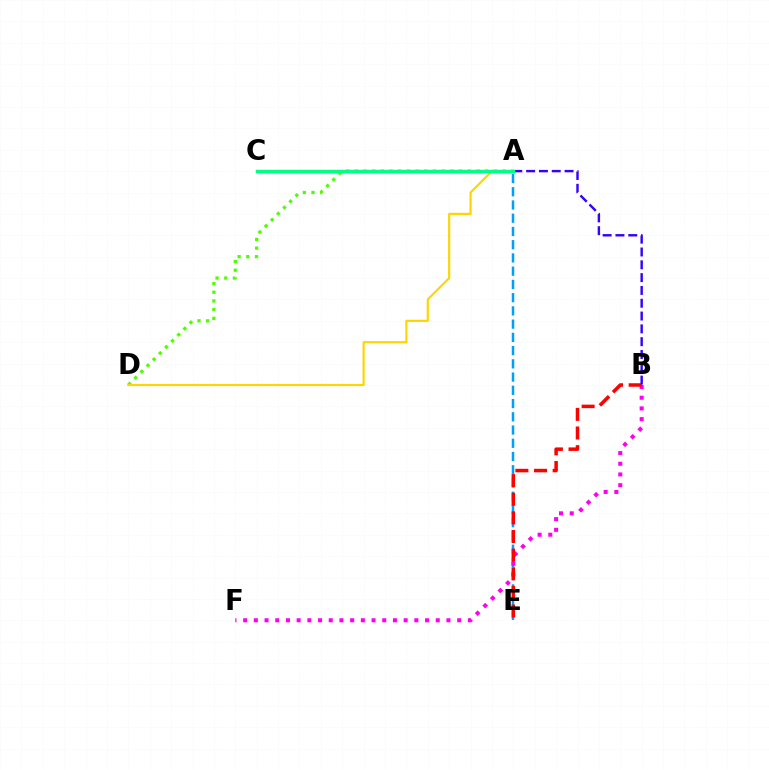{('A', 'D'): [{'color': '#4fff00', 'line_style': 'dotted', 'thickness': 2.36}, {'color': '#ffd500', 'line_style': 'solid', 'thickness': 1.57}], ('A', 'E'): [{'color': '#009eff', 'line_style': 'dashed', 'thickness': 1.8}], ('B', 'F'): [{'color': '#ff00ed', 'line_style': 'dotted', 'thickness': 2.91}], ('B', 'E'): [{'color': '#ff0000', 'line_style': 'dashed', 'thickness': 2.53}], ('A', 'B'): [{'color': '#3700ff', 'line_style': 'dashed', 'thickness': 1.74}], ('A', 'C'): [{'color': '#00ff86', 'line_style': 'solid', 'thickness': 2.5}]}